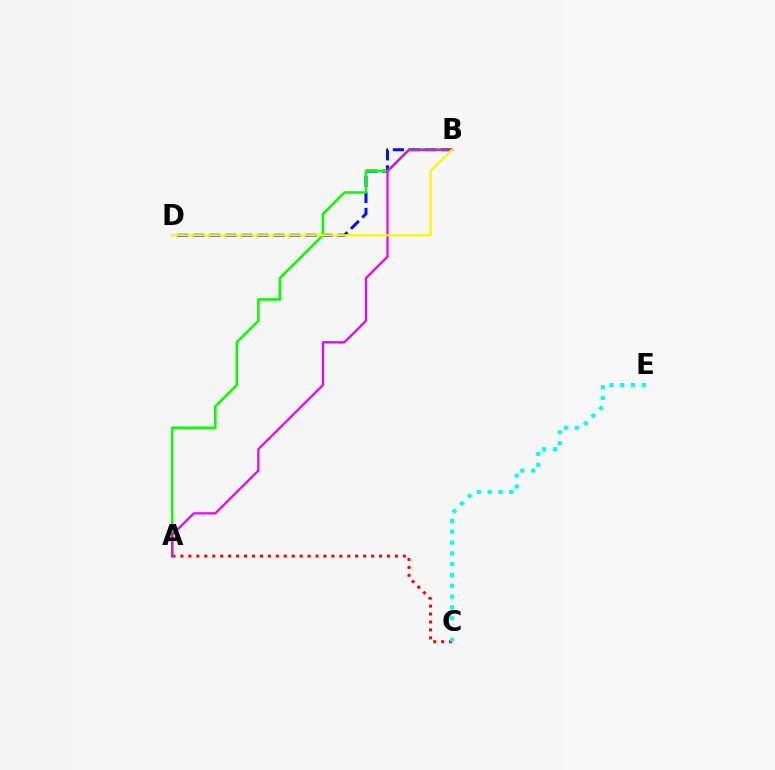{('A', 'C'): [{'color': '#ff0000', 'line_style': 'dotted', 'thickness': 2.16}], ('B', 'D'): [{'color': '#0010ff', 'line_style': 'dashed', 'thickness': 2.18}, {'color': '#fcf500', 'line_style': 'solid', 'thickness': 1.6}], ('A', 'B'): [{'color': '#08ff00', 'line_style': 'solid', 'thickness': 1.83}, {'color': '#ee00ff', 'line_style': 'solid', 'thickness': 1.61}], ('C', 'E'): [{'color': '#00fff6', 'line_style': 'dotted', 'thickness': 2.94}]}